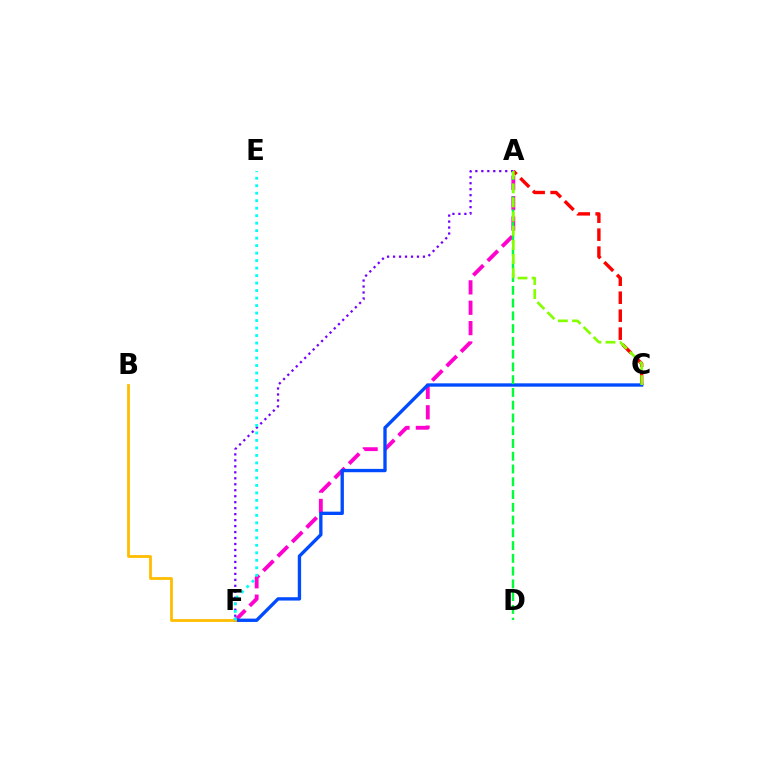{('A', 'C'): [{'color': '#ff0000', 'line_style': 'dashed', 'thickness': 2.44}, {'color': '#84ff00', 'line_style': 'dashed', 'thickness': 1.92}], ('A', 'F'): [{'color': '#ff00cf', 'line_style': 'dashed', 'thickness': 2.77}, {'color': '#7200ff', 'line_style': 'dotted', 'thickness': 1.62}], ('C', 'F'): [{'color': '#004bff', 'line_style': 'solid', 'thickness': 2.4}], ('A', 'D'): [{'color': '#00ff39', 'line_style': 'dashed', 'thickness': 1.73}], ('B', 'F'): [{'color': '#ffbd00', 'line_style': 'solid', 'thickness': 2.0}], ('E', 'F'): [{'color': '#00fff6', 'line_style': 'dotted', 'thickness': 2.04}]}